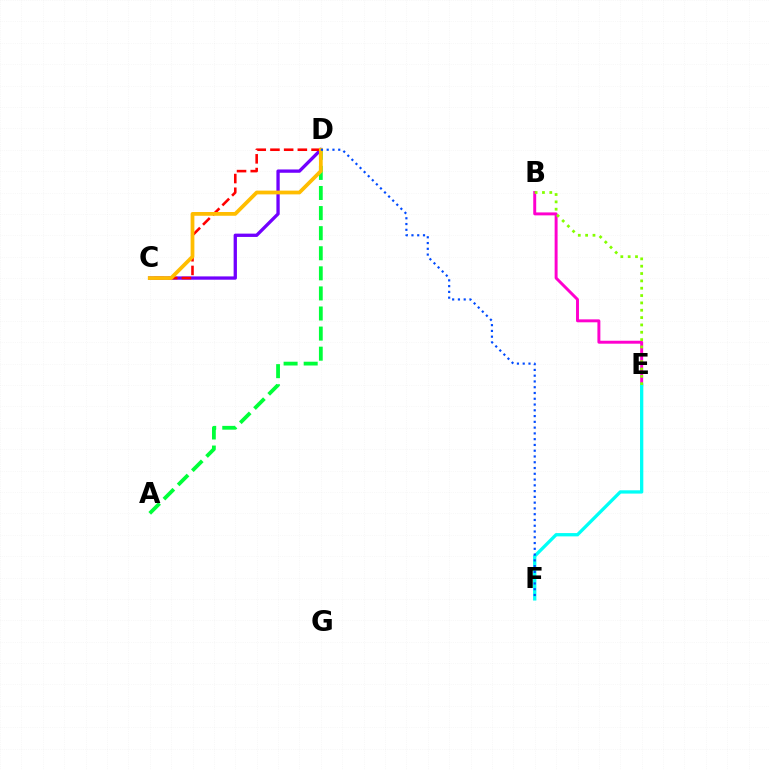{('A', 'D'): [{'color': '#00ff39', 'line_style': 'dashed', 'thickness': 2.73}], ('B', 'E'): [{'color': '#ff00cf', 'line_style': 'solid', 'thickness': 2.12}, {'color': '#84ff00', 'line_style': 'dotted', 'thickness': 1.99}], ('C', 'D'): [{'color': '#7200ff', 'line_style': 'solid', 'thickness': 2.38}, {'color': '#ff0000', 'line_style': 'dashed', 'thickness': 1.86}, {'color': '#ffbd00', 'line_style': 'solid', 'thickness': 2.7}], ('E', 'F'): [{'color': '#00fff6', 'line_style': 'solid', 'thickness': 2.38}], ('D', 'F'): [{'color': '#004bff', 'line_style': 'dotted', 'thickness': 1.57}]}